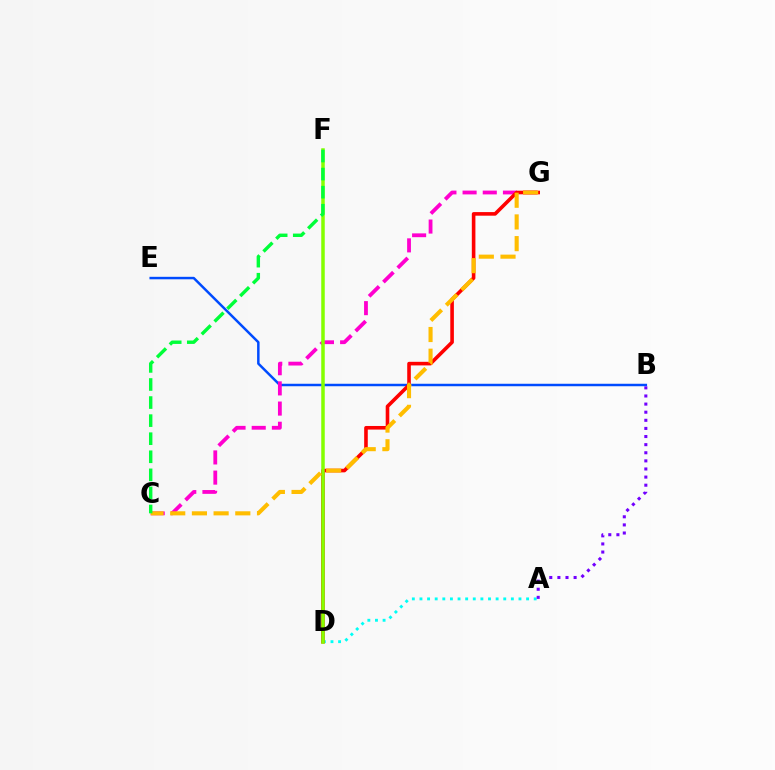{('A', 'D'): [{'color': '#00fff6', 'line_style': 'dotted', 'thickness': 2.07}], ('B', 'E'): [{'color': '#004bff', 'line_style': 'solid', 'thickness': 1.78}], ('C', 'G'): [{'color': '#ff00cf', 'line_style': 'dashed', 'thickness': 2.74}, {'color': '#ffbd00', 'line_style': 'dashed', 'thickness': 2.95}], ('A', 'B'): [{'color': '#7200ff', 'line_style': 'dotted', 'thickness': 2.2}], ('D', 'G'): [{'color': '#ff0000', 'line_style': 'solid', 'thickness': 2.59}], ('D', 'F'): [{'color': '#84ff00', 'line_style': 'solid', 'thickness': 2.52}], ('C', 'F'): [{'color': '#00ff39', 'line_style': 'dashed', 'thickness': 2.45}]}